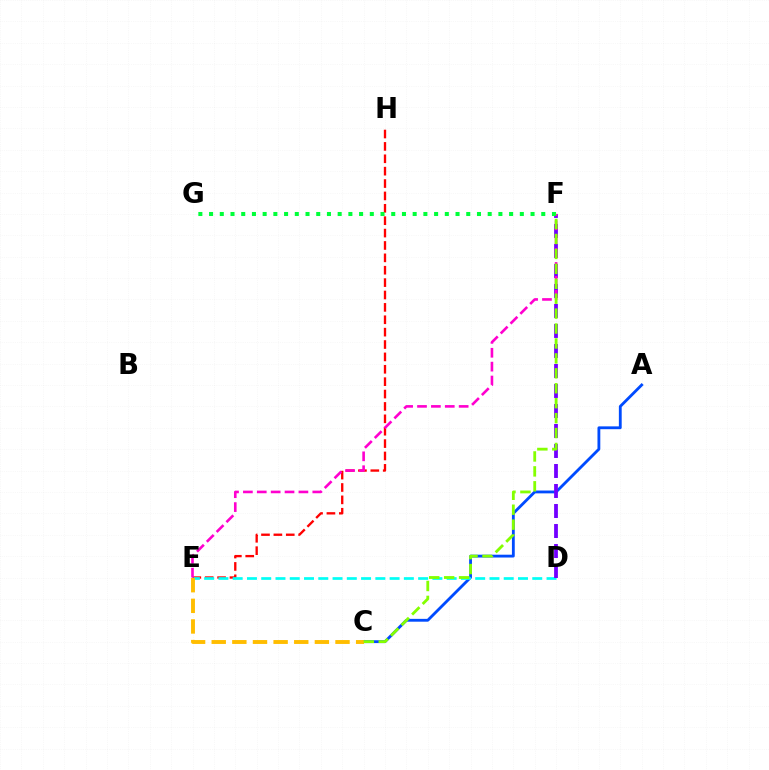{('A', 'C'): [{'color': '#004bff', 'line_style': 'solid', 'thickness': 2.04}], ('E', 'H'): [{'color': '#ff0000', 'line_style': 'dashed', 'thickness': 1.68}], ('D', 'E'): [{'color': '#00fff6', 'line_style': 'dashed', 'thickness': 1.94}], ('D', 'F'): [{'color': '#7200ff', 'line_style': 'dashed', 'thickness': 2.72}], ('C', 'E'): [{'color': '#ffbd00', 'line_style': 'dashed', 'thickness': 2.8}], ('E', 'F'): [{'color': '#ff00cf', 'line_style': 'dashed', 'thickness': 1.89}], ('F', 'G'): [{'color': '#00ff39', 'line_style': 'dotted', 'thickness': 2.91}], ('C', 'F'): [{'color': '#84ff00', 'line_style': 'dashed', 'thickness': 2.03}]}